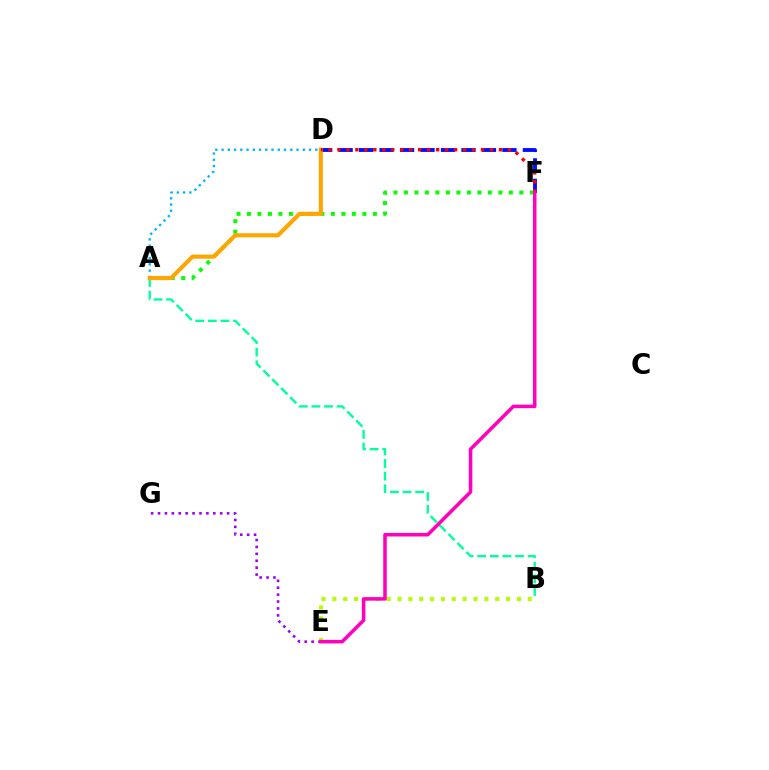{('A', 'F'): [{'color': '#08ff00', 'line_style': 'dotted', 'thickness': 2.85}], ('A', 'B'): [{'color': '#00ff9d', 'line_style': 'dashed', 'thickness': 1.72}], ('A', 'D'): [{'color': '#00b5ff', 'line_style': 'dotted', 'thickness': 1.7}, {'color': '#ffa500', 'line_style': 'solid', 'thickness': 2.96}], ('D', 'F'): [{'color': '#0010ff', 'line_style': 'dashed', 'thickness': 2.78}, {'color': '#ff0000', 'line_style': 'dotted', 'thickness': 2.44}], ('B', 'E'): [{'color': '#b3ff00', 'line_style': 'dotted', 'thickness': 2.95}], ('E', 'G'): [{'color': '#9b00ff', 'line_style': 'dotted', 'thickness': 1.88}], ('E', 'F'): [{'color': '#ff00bd', 'line_style': 'solid', 'thickness': 2.54}]}